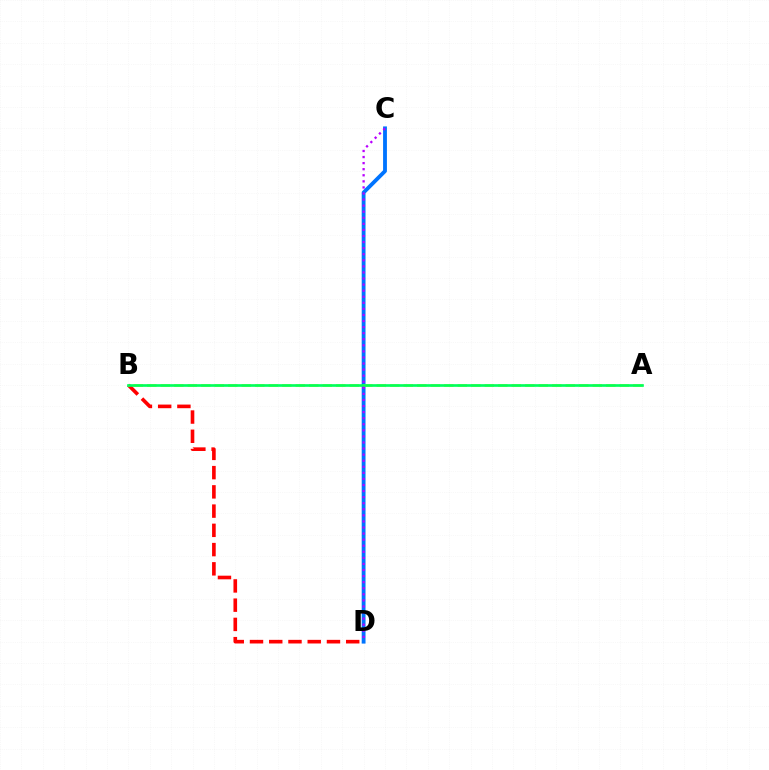{('C', 'D'): [{'color': '#0074ff', 'line_style': 'solid', 'thickness': 2.76}, {'color': '#b900ff', 'line_style': 'dotted', 'thickness': 1.65}], ('B', 'D'): [{'color': '#ff0000', 'line_style': 'dashed', 'thickness': 2.61}], ('A', 'B'): [{'color': '#d1ff00', 'line_style': 'dashed', 'thickness': 1.83}, {'color': '#00ff5c', 'line_style': 'solid', 'thickness': 1.92}]}